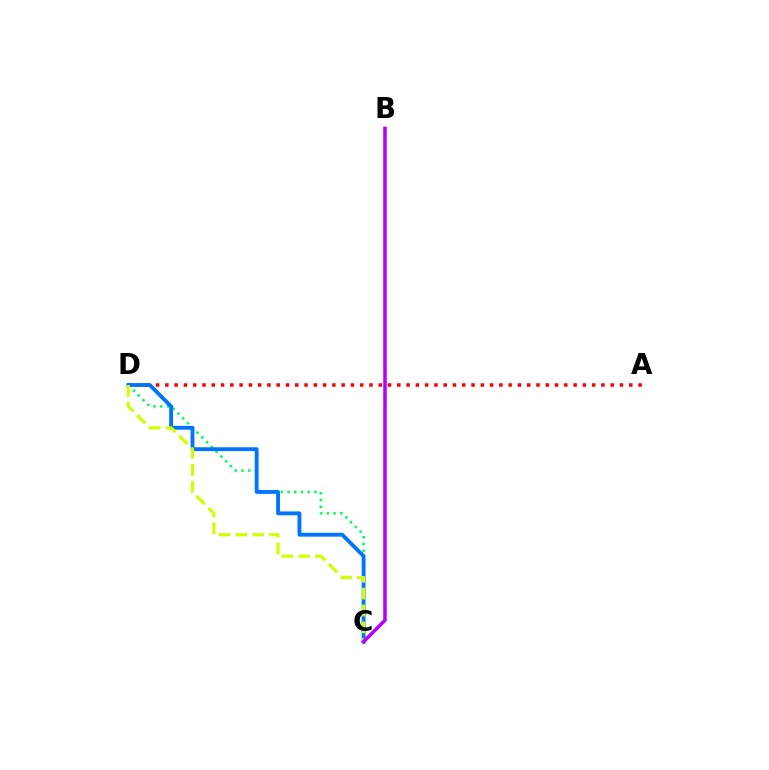{('C', 'D'): [{'color': '#00ff5c', 'line_style': 'dotted', 'thickness': 1.83}, {'color': '#0074ff', 'line_style': 'solid', 'thickness': 2.76}, {'color': '#d1ff00', 'line_style': 'dashed', 'thickness': 2.29}], ('A', 'D'): [{'color': '#ff0000', 'line_style': 'dotted', 'thickness': 2.52}], ('B', 'C'): [{'color': '#b900ff', 'line_style': 'solid', 'thickness': 2.53}]}